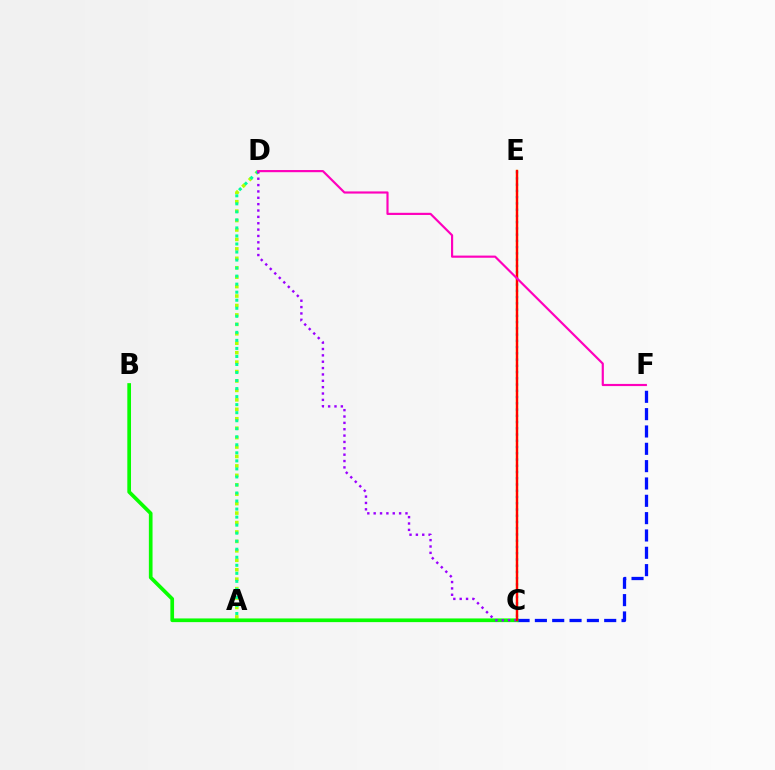{('A', 'D'): [{'color': '#b3ff00', 'line_style': 'dotted', 'thickness': 2.56}, {'color': '#00ff9d', 'line_style': 'dotted', 'thickness': 2.18}], ('C', 'E'): [{'color': '#ffa500', 'line_style': 'solid', 'thickness': 1.76}, {'color': '#00b5ff', 'line_style': 'dotted', 'thickness': 1.7}, {'color': '#ff0000', 'line_style': 'solid', 'thickness': 1.59}], ('C', 'F'): [{'color': '#0010ff', 'line_style': 'dashed', 'thickness': 2.35}], ('B', 'C'): [{'color': '#08ff00', 'line_style': 'solid', 'thickness': 2.65}], ('C', 'D'): [{'color': '#9b00ff', 'line_style': 'dotted', 'thickness': 1.73}], ('D', 'F'): [{'color': '#ff00bd', 'line_style': 'solid', 'thickness': 1.56}]}